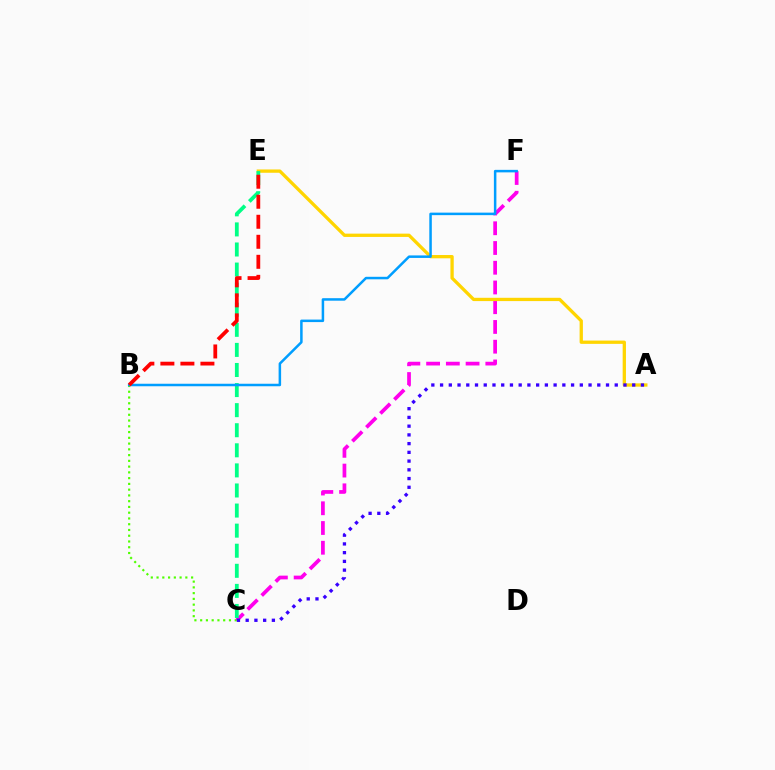{('B', 'C'): [{'color': '#4fff00', 'line_style': 'dotted', 'thickness': 1.56}], ('C', 'F'): [{'color': '#ff00ed', 'line_style': 'dashed', 'thickness': 2.68}], ('A', 'E'): [{'color': '#ffd500', 'line_style': 'solid', 'thickness': 2.37}], ('A', 'C'): [{'color': '#3700ff', 'line_style': 'dotted', 'thickness': 2.37}], ('C', 'E'): [{'color': '#00ff86', 'line_style': 'dashed', 'thickness': 2.73}], ('B', 'F'): [{'color': '#009eff', 'line_style': 'solid', 'thickness': 1.81}], ('B', 'E'): [{'color': '#ff0000', 'line_style': 'dashed', 'thickness': 2.72}]}